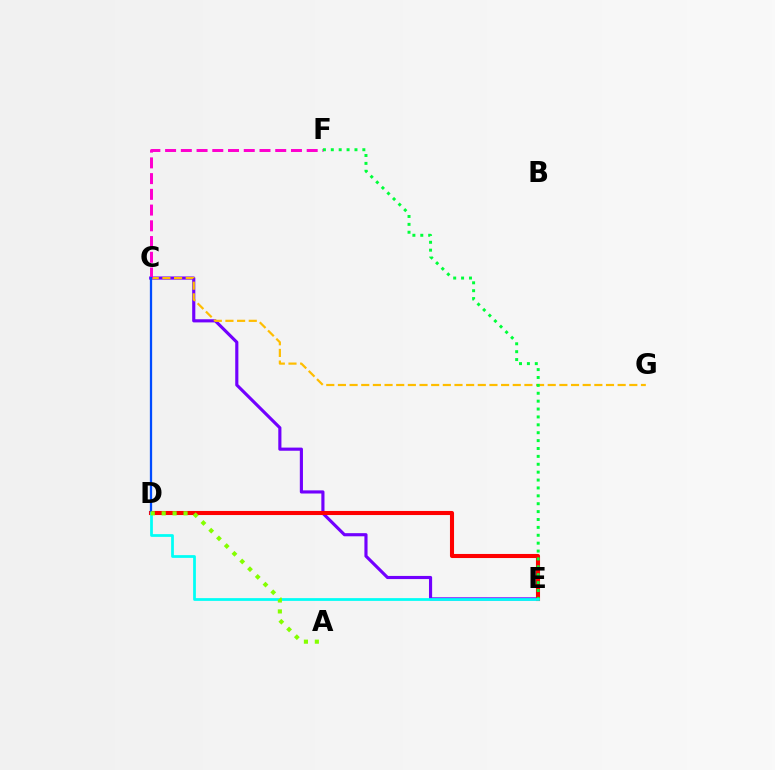{('C', 'E'): [{'color': '#7200ff', 'line_style': 'solid', 'thickness': 2.26}], ('D', 'E'): [{'color': '#ff0000', 'line_style': 'solid', 'thickness': 2.94}, {'color': '#00fff6', 'line_style': 'solid', 'thickness': 1.98}], ('C', 'G'): [{'color': '#ffbd00', 'line_style': 'dashed', 'thickness': 1.58}], ('C', 'F'): [{'color': '#ff00cf', 'line_style': 'dashed', 'thickness': 2.14}], ('E', 'F'): [{'color': '#00ff39', 'line_style': 'dotted', 'thickness': 2.14}], ('C', 'D'): [{'color': '#004bff', 'line_style': 'solid', 'thickness': 1.64}], ('A', 'D'): [{'color': '#84ff00', 'line_style': 'dotted', 'thickness': 2.97}]}